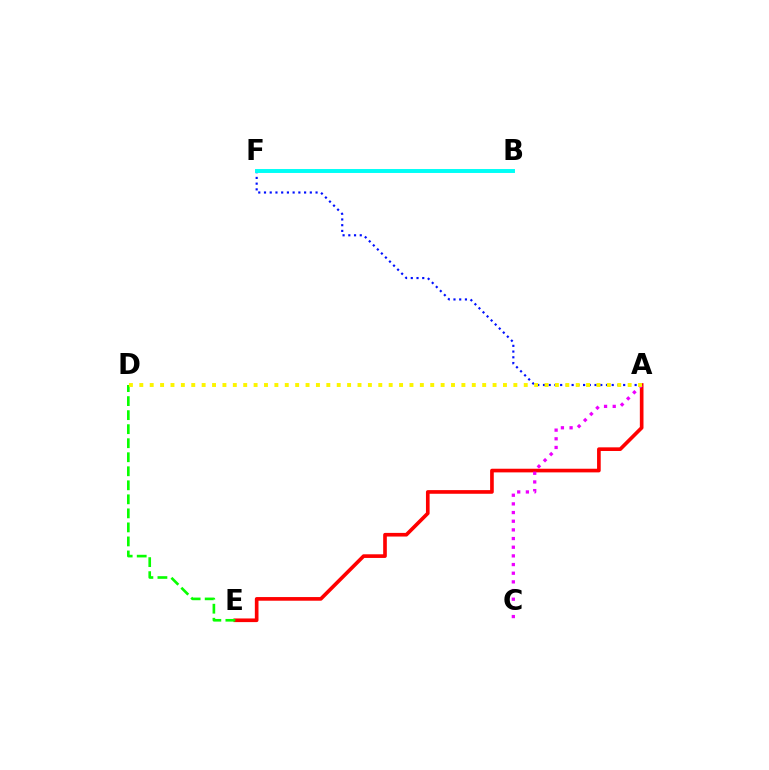{('A', 'E'): [{'color': '#ff0000', 'line_style': 'solid', 'thickness': 2.63}], ('A', 'C'): [{'color': '#ee00ff', 'line_style': 'dotted', 'thickness': 2.35}], ('A', 'F'): [{'color': '#0010ff', 'line_style': 'dotted', 'thickness': 1.56}], ('B', 'F'): [{'color': '#00fff6', 'line_style': 'solid', 'thickness': 2.83}], ('D', 'E'): [{'color': '#08ff00', 'line_style': 'dashed', 'thickness': 1.91}], ('A', 'D'): [{'color': '#fcf500', 'line_style': 'dotted', 'thickness': 2.82}]}